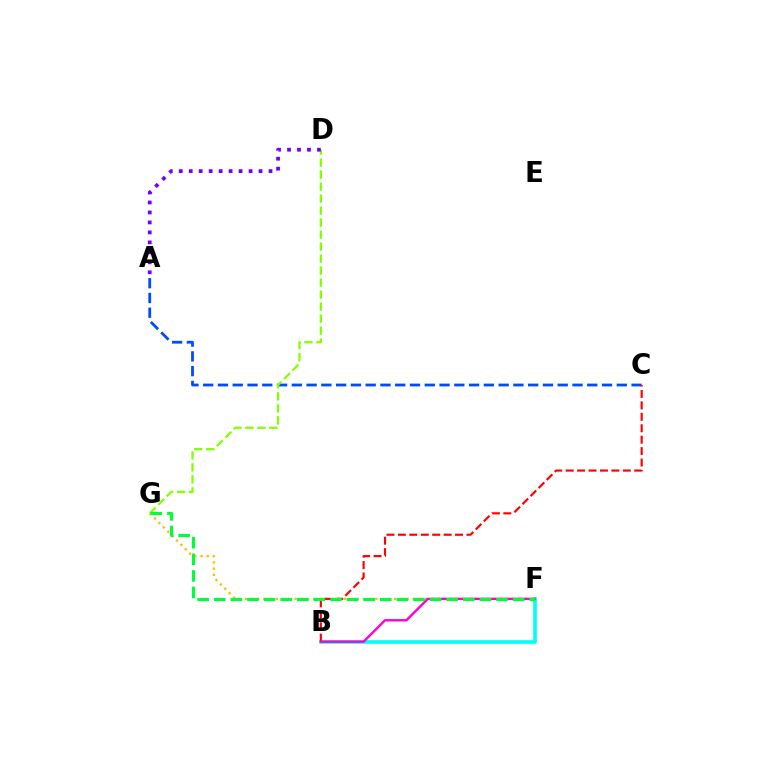{('F', 'G'): [{'color': '#ffbd00', 'line_style': 'dotted', 'thickness': 1.69}, {'color': '#00ff39', 'line_style': 'dashed', 'thickness': 2.26}], ('A', 'C'): [{'color': '#004bff', 'line_style': 'dashed', 'thickness': 2.01}], ('B', 'F'): [{'color': '#00fff6', 'line_style': 'solid', 'thickness': 2.62}, {'color': '#ff00cf', 'line_style': 'solid', 'thickness': 1.72}], ('D', 'G'): [{'color': '#84ff00', 'line_style': 'dashed', 'thickness': 1.63}], ('A', 'D'): [{'color': '#7200ff', 'line_style': 'dotted', 'thickness': 2.71}], ('B', 'C'): [{'color': '#ff0000', 'line_style': 'dashed', 'thickness': 1.55}]}